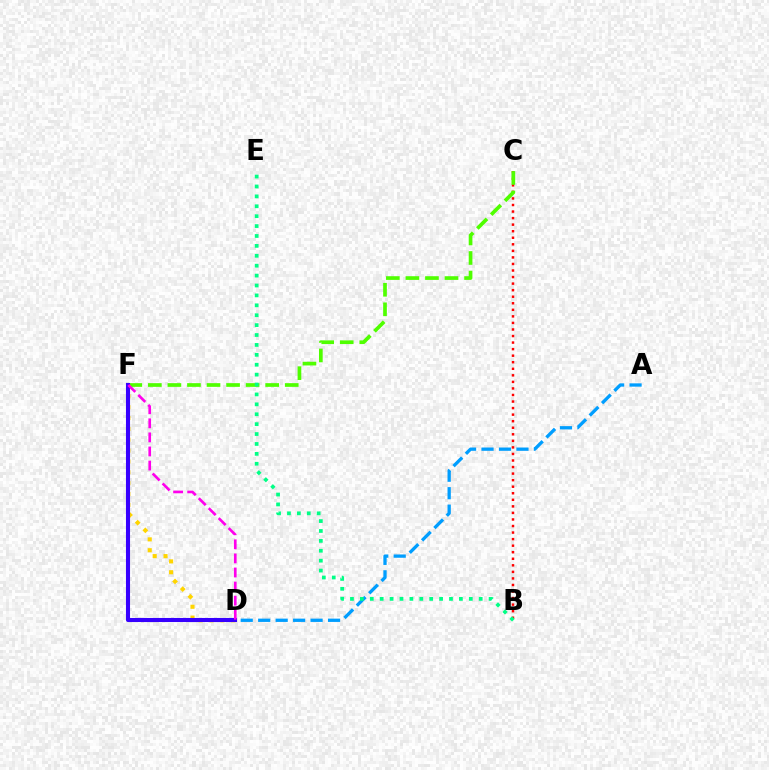{('A', 'D'): [{'color': '#009eff', 'line_style': 'dashed', 'thickness': 2.37}], ('B', 'C'): [{'color': '#ff0000', 'line_style': 'dotted', 'thickness': 1.78}], ('C', 'F'): [{'color': '#4fff00', 'line_style': 'dashed', 'thickness': 2.66}], ('B', 'E'): [{'color': '#00ff86', 'line_style': 'dotted', 'thickness': 2.69}], ('D', 'F'): [{'color': '#ffd500', 'line_style': 'dotted', 'thickness': 2.95}, {'color': '#3700ff', 'line_style': 'solid', 'thickness': 2.94}, {'color': '#ff00ed', 'line_style': 'dashed', 'thickness': 1.91}]}